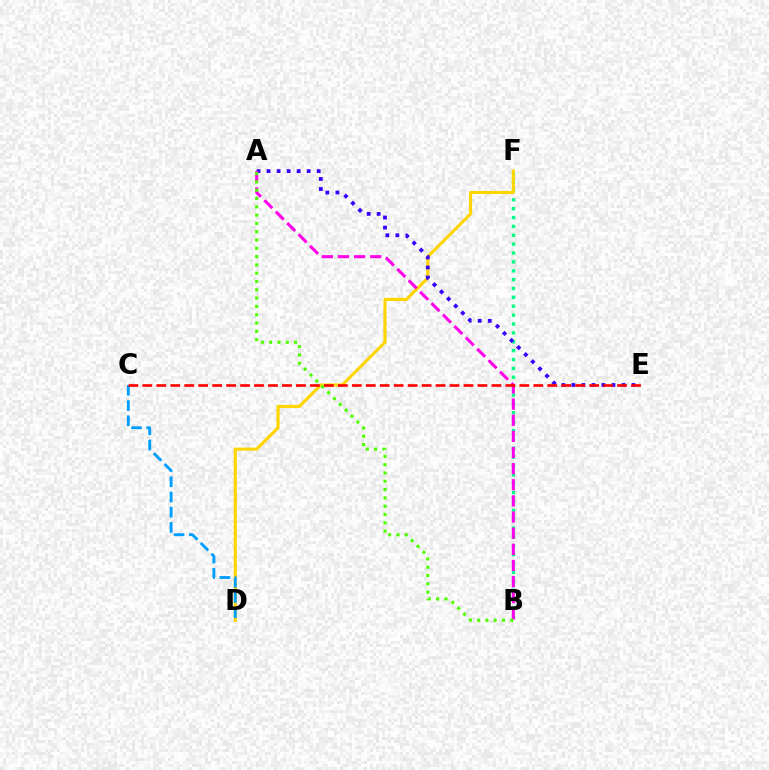{('B', 'F'): [{'color': '#00ff86', 'line_style': 'dotted', 'thickness': 2.41}], ('D', 'F'): [{'color': '#ffd500', 'line_style': 'solid', 'thickness': 2.25}], ('A', 'E'): [{'color': '#3700ff', 'line_style': 'dotted', 'thickness': 2.72}], ('C', 'D'): [{'color': '#009eff', 'line_style': 'dashed', 'thickness': 2.07}], ('A', 'B'): [{'color': '#ff00ed', 'line_style': 'dashed', 'thickness': 2.19}, {'color': '#4fff00', 'line_style': 'dotted', 'thickness': 2.26}], ('C', 'E'): [{'color': '#ff0000', 'line_style': 'dashed', 'thickness': 1.9}]}